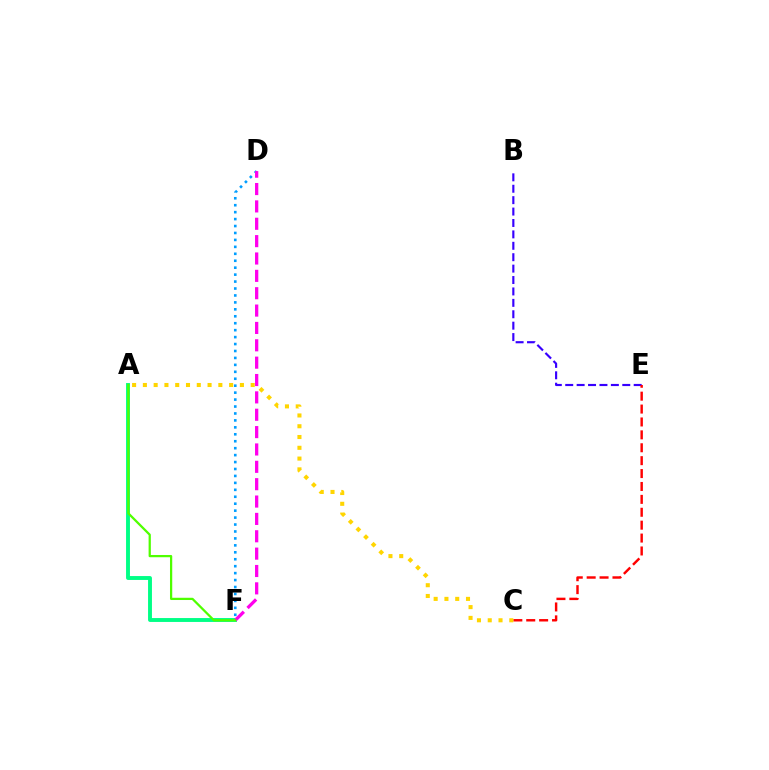{('B', 'E'): [{'color': '#3700ff', 'line_style': 'dashed', 'thickness': 1.55}], ('A', 'F'): [{'color': '#00ff86', 'line_style': 'solid', 'thickness': 2.81}, {'color': '#4fff00', 'line_style': 'solid', 'thickness': 1.62}], ('D', 'F'): [{'color': '#009eff', 'line_style': 'dotted', 'thickness': 1.89}, {'color': '#ff00ed', 'line_style': 'dashed', 'thickness': 2.36}], ('C', 'E'): [{'color': '#ff0000', 'line_style': 'dashed', 'thickness': 1.75}], ('A', 'C'): [{'color': '#ffd500', 'line_style': 'dotted', 'thickness': 2.93}]}